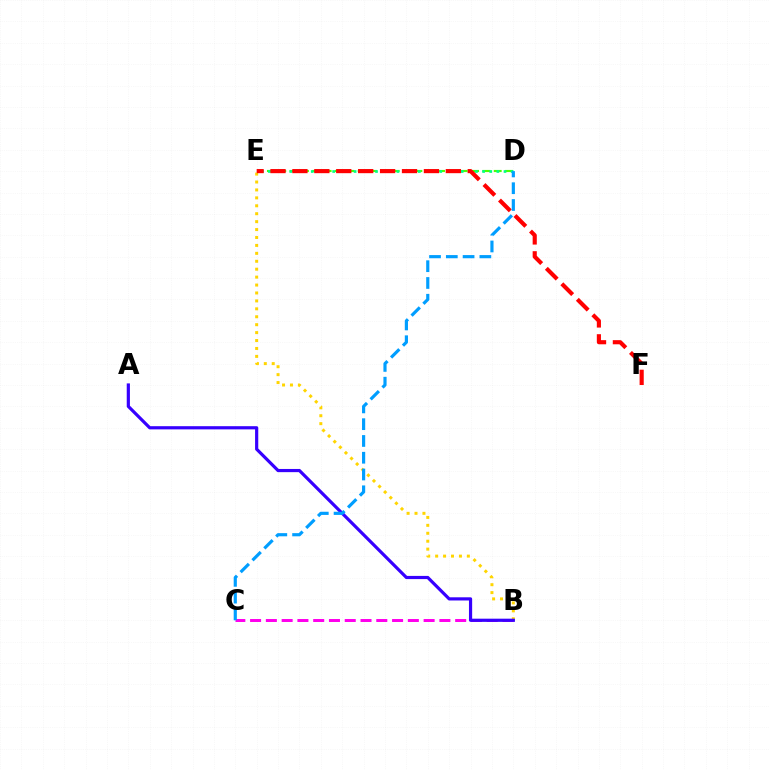{('B', 'E'): [{'color': '#ffd500', 'line_style': 'dotted', 'thickness': 2.15}], ('B', 'C'): [{'color': '#ff00ed', 'line_style': 'dashed', 'thickness': 2.14}], ('A', 'B'): [{'color': '#3700ff', 'line_style': 'solid', 'thickness': 2.29}], ('D', 'E'): [{'color': '#4fff00', 'line_style': 'dashed', 'thickness': 1.54}, {'color': '#00ff86', 'line_style': 'dotted', 'thickness': 1.94}], ('E', 'F'): [{'color': '#ff0000', 'line_style': 'dashed', 'thickness': 2.98}], ('C', 'D'): [{'color': '#009eff', 'line_style': 'dashed', 'thickness': 2.28}]}